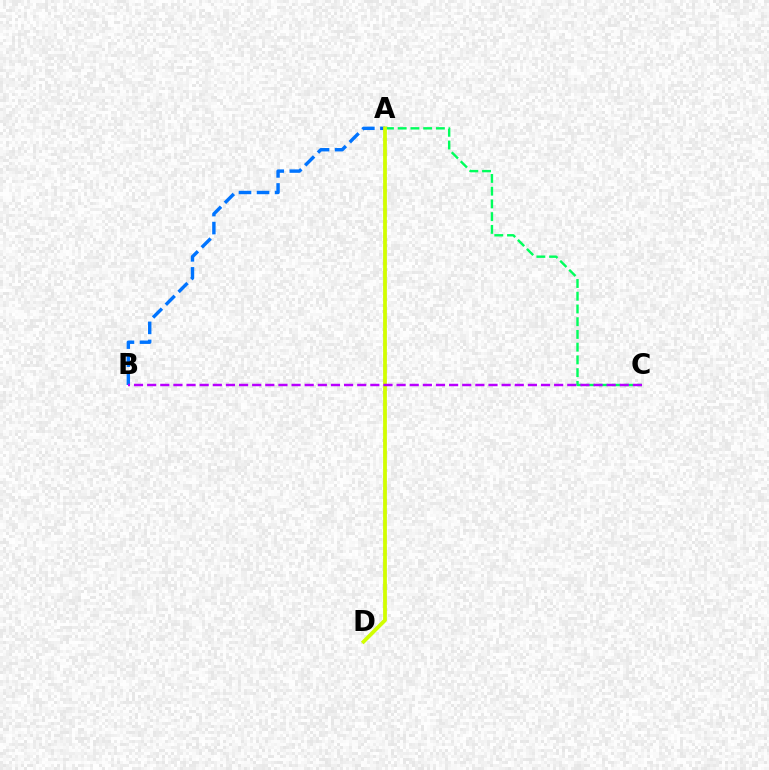{('A', 'D'): [{'color': '#ff0000', 'line_style': 'dashed', 'thickness': 1.63}, {'color': '#d1ff00', 'line_style': 'solid', 'thickness': 2.69}], ('A', 'C'): [{'color': '#00ff5c', 'line_style': 'dashed', 'thickness': 1.73}], ('A', 'B'): [{'color': '#0074ff', 'line_style': 'dashed', 'thickness': 2.45}], ('B', 'C'): [{'color': '#b900ff', 'line_style': 'dashed', 'thickness': 1.78}]}